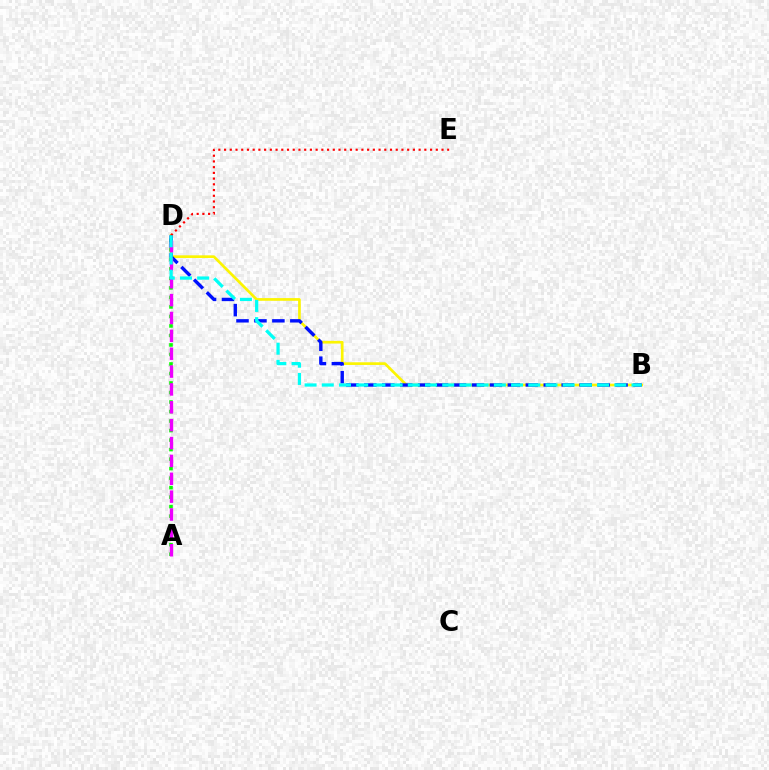{('B', 'D'): [{'color': '#fcf500', 'line_style': 'solid', 'thickness': 1.93}, {'color': '#0010ff', 'line_style': 'dashed', 'thickness': 2.44}, {'color': '#00fff6', 'line_style': 'dashed', 'thickness': 2.34}], ('A', 'D'): [{'color': '#08ff00', 'line_style': 'dotted', 'thickness': 2.58}, {'color': '#ee00ff', 'line_style': 'dashed', 'thickness': 2.43}], ('D', 'E'): [{'color': '#ff0000', 'line_style': 'dotted', 'thickness': 1.55}]}